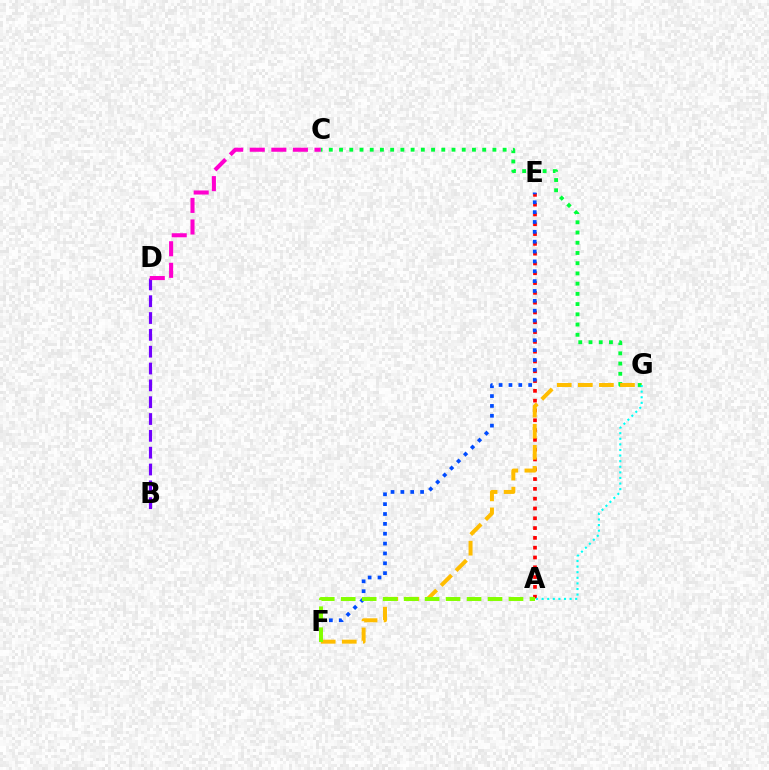{('C', 'G'): [{'color': '#00ff39', 'line_style': 'dotted', 'thickness': 2.78}], ('A', 'E'): [{'color': '#ff0000', 'line_style': 'dotted', 'thickness': 2.66}], ('E', 'F'): [{'color': '#004bff', 'line_style': 'dotted', 'thickness': 2.68}], ('B', 'D'): [{'color': '#7200ff', 'line_style': 'dashed', 'thickness': 2.29}], ('F', 'G'): [{'color': '#ffbd00', 'line_style': 'dashed', 'thickness': 2.86}], ('C', 'D'): [{'color': '#ff00cf', 'line_style': 'dashed', 'thickness': 2.93}], ('A', 'G'): [{'color': '#00fff6', 'line_style': 'dotted', 'thickness': 1.52}], ('A', 'F'): [{'color': '#84ff00', 'line_style': 'dashed', 'thickness': 2.85}]}